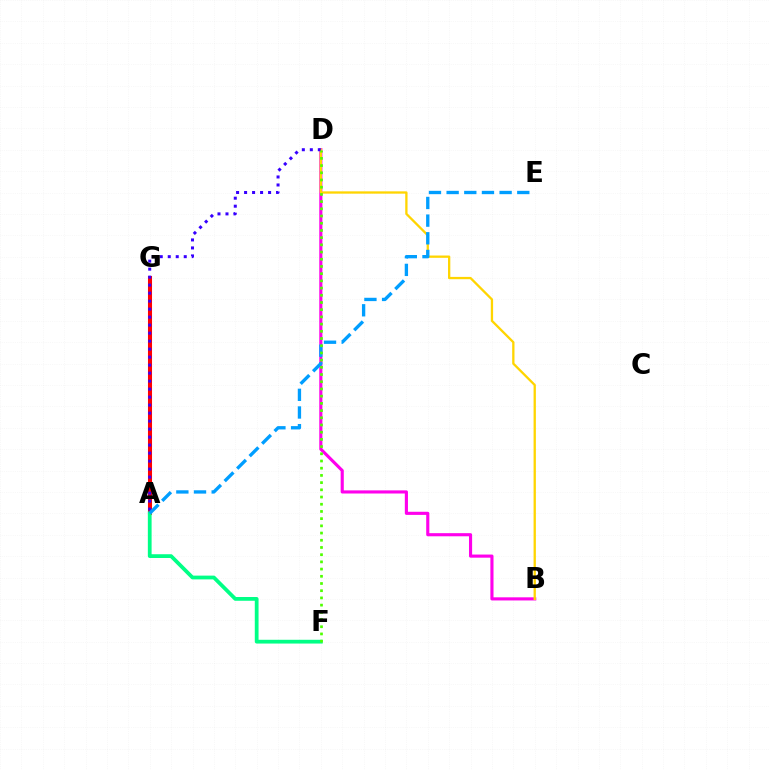{('B', 'D'): [{'color': '#ff00ed', 'line_style': 'solid', 'thickness': 2.25}, {'color': '#ffd500', 'line_style': 'solid', 'thickness': 1.66}], ('A', 'G'): [{'color': '#ff0000', 'line_style': 'solid', 'thickness': 2.92}], ('A', 'D'): [{'color': '#3700ff', 'line_style': 'dotted', 'thickness': 2.17}], ('A', 'F'): [{'color': '#00ff86', 'line_style': 'solid', 'thickness': 2.71}], ('A', 'E'): [{'color': '#009eff', 'line_style': 'dashed', 'thickness': 2.4}], ('D', 'F'): [{'color': '#4fff00', 'line_style': 'dotted', 'thickness': 1.96}]}